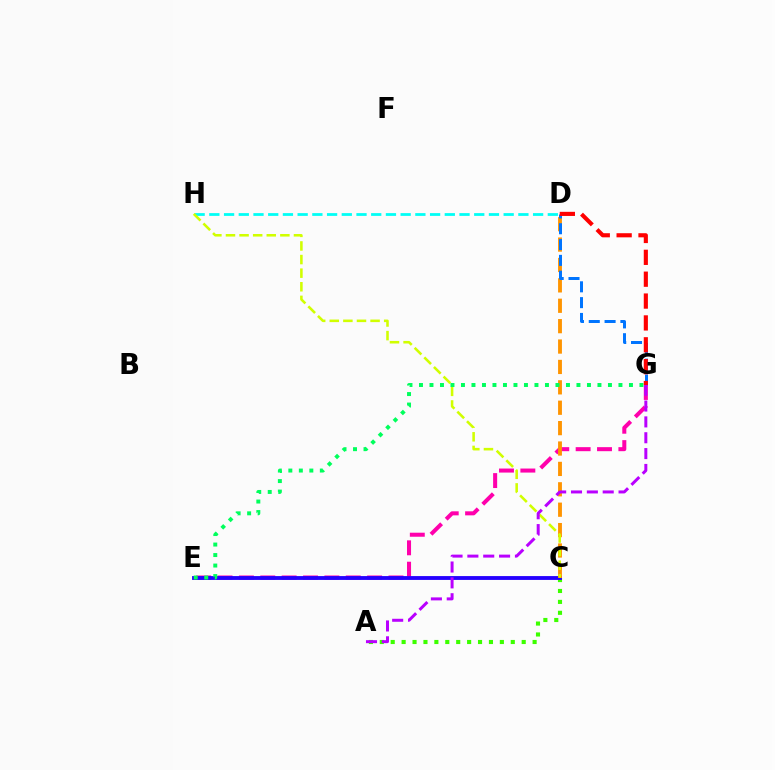{('A', 'C'): [{'color': '#3dff00', 'line_style': 'dotted', 'thickness': 2.97}], ('E', 'G'): [{'color': '#ff00ac', 'line_style': 'dashed', 'thickness': 2.9}, {'color': '#00ff5c', 'line_style': 'dotted', 'thickness': 2.85}], ('D', 'H'): [{'color': '#00fff6', 'line_style': 'dashed', 'thickness': 2.0}], ('C', 'E'): [{'color': '#2500ff', 'line_style': 'solid', 'thickness': 2.77}], ('C', 'D'): [{'color': '#ff9400', 'line_style': 'dashed', 'thickness': 2.77}], ('C', 'H'): [{'color': '#d1ff00', 'line_style': 'dashed', 'thickness': 1.85}], ('D', 'G'): [{'color': '#0074ff', 'line_style': 'dashed', 'thickness': 2.15}, {'color': '#ff0000', 'line_style': 'dashed', 'thickness': 2.97}], ('A', 'G'): [{'color': '#b900ff', 'line_style': 'dashed', 'thickness': 2.15}]}